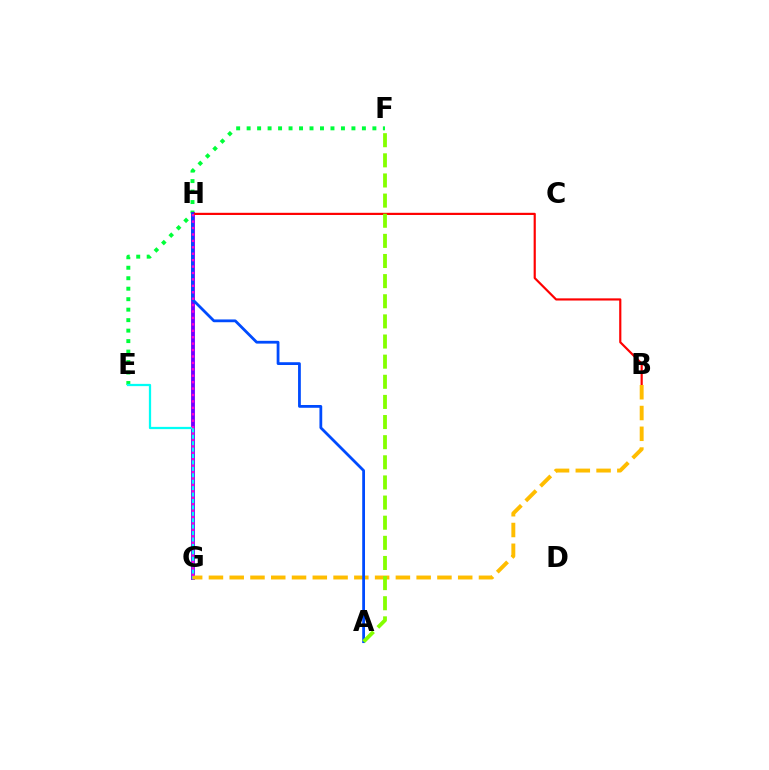{('E', 'F'): [{'color': '#00ff39', 'line_style': 'dotted', 'thickness': 2.85}], ('G', 'H'): [{'color': '#7200ff', 'line_style': 'solid', 'thickness': 2.77}, {'color': '#ff00cf', 'line_style': 'dotted', 'thickness': 1.74}], ('E', 'G'): [{'color': '#00fff6', 'line_style': 'solid', 'thickness': 1.62}], ('B', 'H'): [{'color': '#ff0000', 'line_style': 'solid', 'thickness': 1.56}], ('B', 'G'): [{'color': '#ffbd00', 'line_style': 'dashed', 'thickness': 2.82}], ('A', 'H'): [{'color': '#004bff', 'line_style': 'solid', 'thickness': 2.01}], ('A', 'F'): [{'color': '#84ff00', 'line_style': 'dashed', 'thickness': 2.73}]}